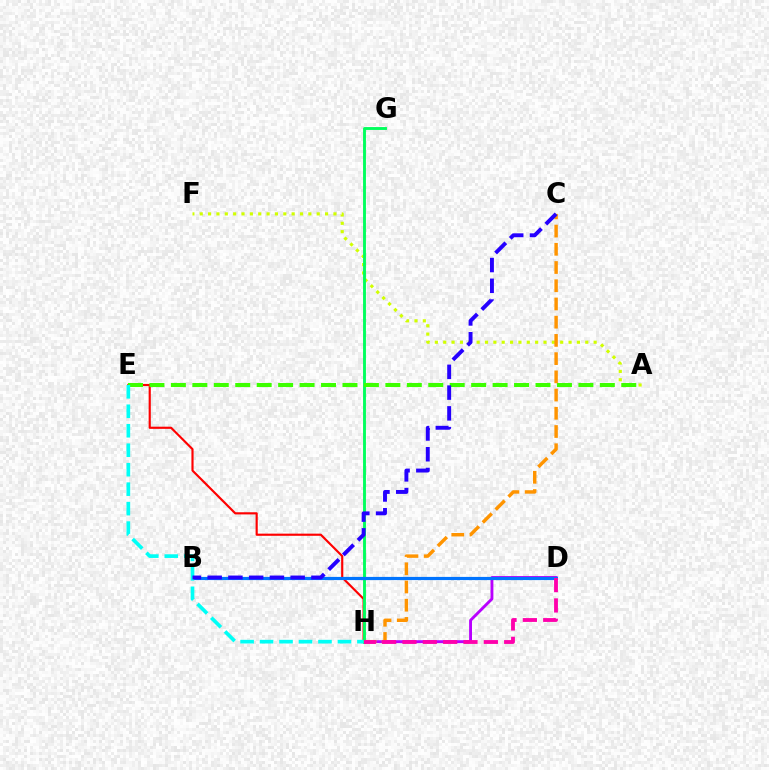{('A', 'F'): [{'color': '#d1ff00', 'line_style': 'dotted', 'thickness': 2.27}], ('E', 'H'): [{'color': '#ff0000', 'line_style': 'solid', 'thickness': 1.55}, {'color': '#00fff6', 'line_style': 'dashed', 'thickness': 2.65}], ('D', 'H'): [{'color': '#b900ff', 'line_style': 'solid', 'thickness': 2.07}, {'color': '#ff00ac', 'line_style': 'dashed', 'thickness': 2.76}], ('G', 'H'): [{'color': '#00ff5c', 'line_style': 'solid', 'thickness': 2.08}], ('B', 'D'): [{'color': '#0074ff', 'line_style': 'solid', 'thickness': 2.3}], ('A', 'E'): [{'color': '#3dff00', 'line_style': 'dashed', 'thickness': 2.91}], ('C', 'H'): [{'color': '#ff9400', 'line_style': 'dashed', 'thickness': 2.48}], ('B', 'C'): [{'color': '#2500ff', 'line_style': 'dashed', 'thickness': 2.82}]}